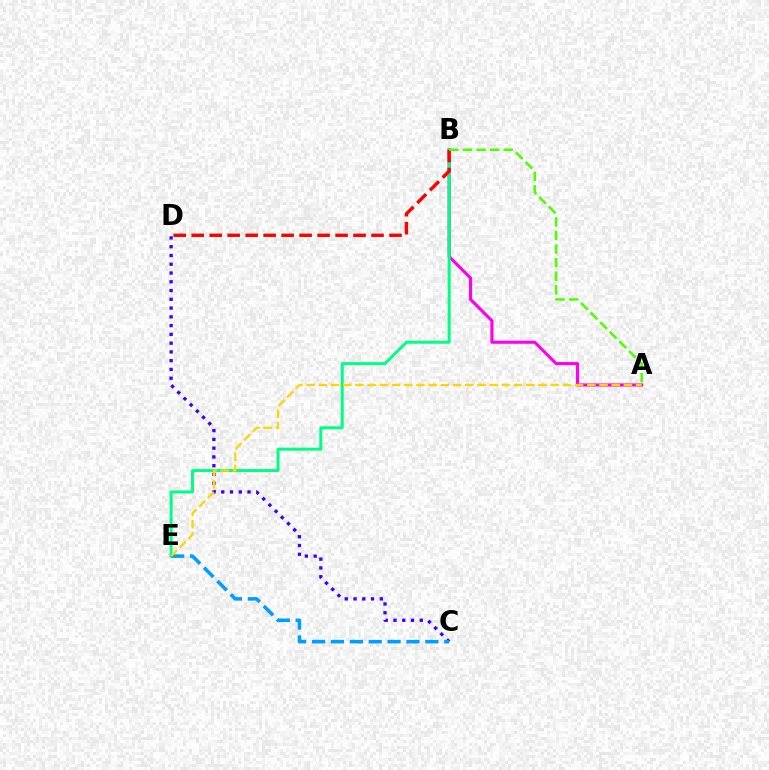{('A', 'B'): [{'color': '#ff00ed', 'line_style': 'solid', 'thickness': 2.25}, {'color': '#4fff00', 'line_style': 'dashed', 'thickness': 1.84}], ('B', 'E'): [{'color': '#00ff86', 'line_style': 'solid', 'thickness': 2.15}], ('B', 'D'): [{'color': '#ff0000', 'line_style': 'dashed', 'thickness': 2.44}], ('C', 'D'): [{'color': '#3700ff', 'line_style': 'dotted', 'thickness': 2.38}], ('C', 'E'): [{'color': '#009eff', 'line_style': 'dashed', 'thickness': 2.57}], ('A', 'E'): [{'color': '#ffd500', 'line_style': 'dashed', 'thickness': 1.66}]}